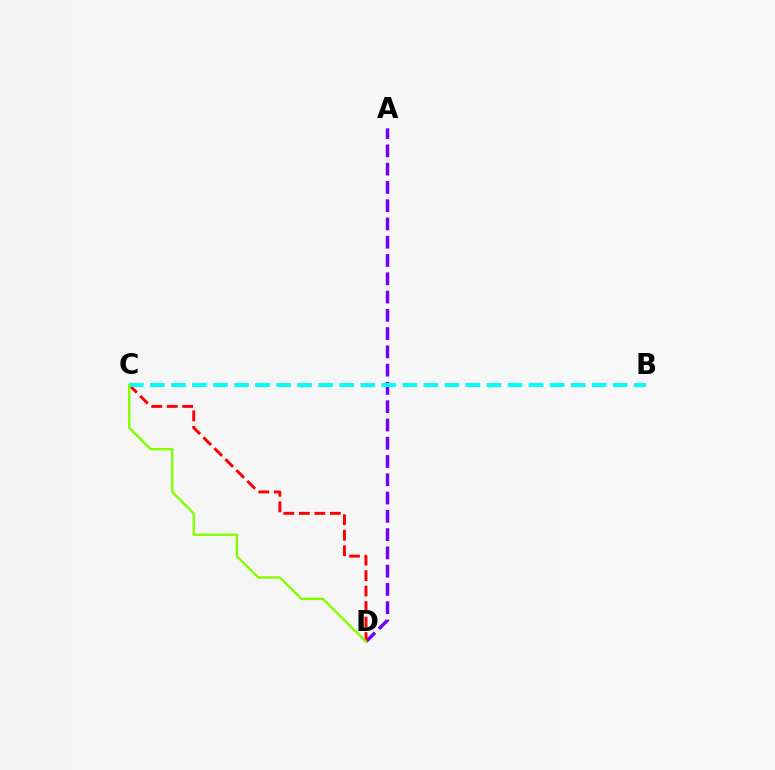{('A', 'D'): [{'color': '#7200ff', 'line_style': 'dashed', 'thickness': 2.48}], ('C', 'D'): [{'color': '#ff0000', 'line_style': 'dashed', 'thickness': 2.1}, {'color': '#84ff00', 'line_style': 'solid', 'thickness': 1.73}], ('B', 'C'): [{'color': '#00fff6', 'line_style': 'dashed', 'thickness': 2.86}]}